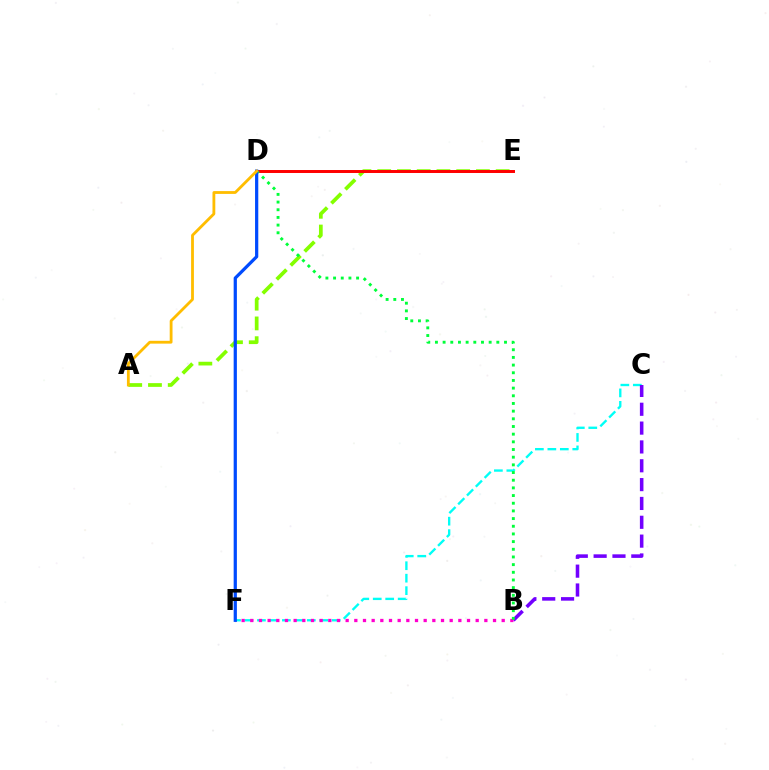{('C', 'F'): [{'color': '#00fff6', 'line_style': 'dashed', 'thickness': 1.69}], ('B', 'C'): [{'color': '#7200ff', 'line_style': 'dashed', 'thickness': 2.56}], ('A', 'E'): [{'color': '#84ff00', 'line_style': 'dashed', 'thickness': 2.68}], ('D', 'E'): [{'color': '#ff0000', 'line_style': 'solid', 'thickness': 2.14}], ('B', 'F'): [{'color': '#ff00cf', 'line_style': 'dotted', 'thickness': 2.36}], ('B', 'D'): [{'color': '#00ff39', 'line_style': 'dotted', 'thickness': 2.09}], ('D', 'F'): [{'color': '#004bff', 'line_style': 'solid', 'thickness': 2.32}], ('A', 'D'): [{'color': '#ffbd00', 'line_style': 'solid', 'thickness': 2.03}]}